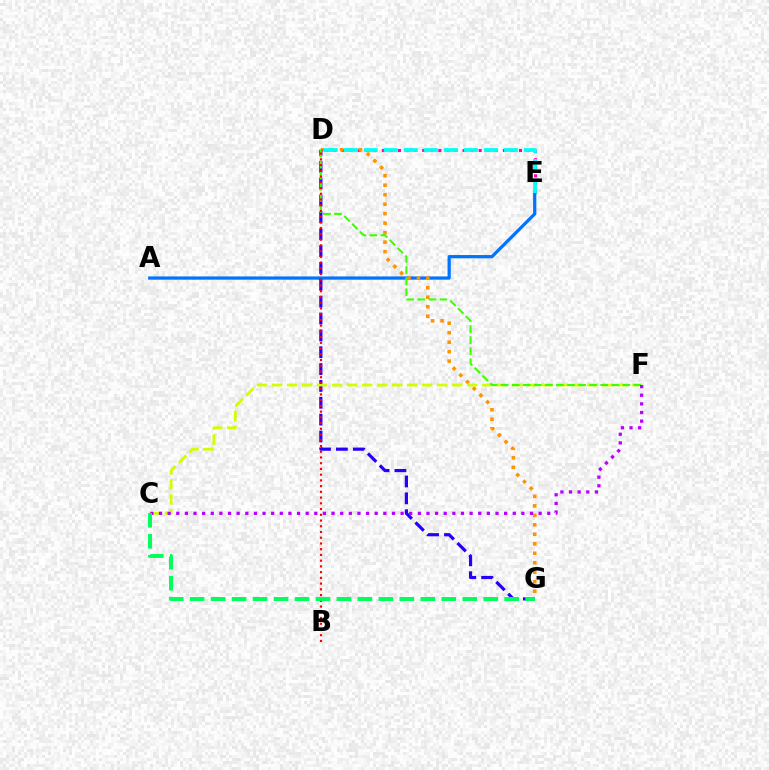{('D', 'E'): [{'color': '#ff00ac', 'line_style': 'dotted', 'thickness': 2.19}, {'color': '#00fff6', 'line_style': 'dashed', 'thickness': 2.72}], ('A', 'E'): [{'color': '#0074ff', 'line_style': 'solid', 'thickness': 2.33}], ('D', 'G'): [{'color': '#ff9400', 'line_style': 'dotted', 'thickness': 2.58}, {'color': '#2500ff', 'line_style': 'dashed', 'thickness': 2.29}], ('C', 'F'): [{'color': '#d1ff00', 'line_style': 'dashed', 'thickness': 2.04}, {'color': '#b900ff', 'line_style': 'dotted', 'thickness': 2.34}], ('D', 'F'): [{'color': '#3dff00', 'line_style': 'dashed', 'thickness': 1.5}], ('B', 'D'): [{'color': '#ff0000', 'line_style': 'dotted', 'thickness': 1.56}], ('C', 'G'): [{'color': '#00ff5c', 'line_style': 'dashed', 'thickness': 2.85}]}